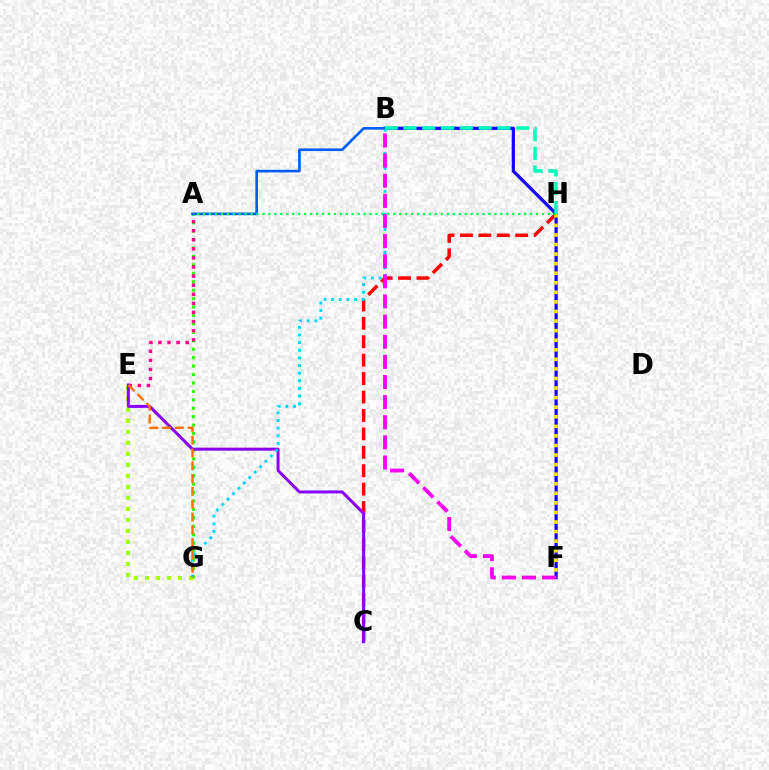{('E', 'G'): [{'color': '#a2ff00', 'line_style': 'dotted', 'thickness': 2.99}, {'color': '#ff7000', 'line_style': 'dashed', 'thickness': 1.74}], ('C', 'H'): [{'color': '#ff0000', 'line_style': 'dashed', 'thickness': 2.5}], ('A', 'G'): [{'color': '#31ff00', 'line_style': 'dotted', 'thickness': 2.29}], ('C', 'E'): [{'color': '#8a00ff', 'line_style': 'solid', 'thickness': 2.16}], ('B', 'F'): [{'color': '#1900ff', 'line_style': 'solid', 'thickness': 2.33}, {'color': '#fa00f9', 'line_style': 'dashed', 'thickness': 2.73}], ('A', 'B'): [{'color': '#005dff', 'line_style': 'solid', 'thickness': 1.9}], ('F', 'H'): [{'color': '#ffe600', 'line_style': 'dotted', 'thickness': 2.6}], ('B', 'H'): [{'color': '#00ffbb', 'line_style': 'dashed', 'thickness': 2.55}], ('B', 'G'): [{'color': '#00d3ff', 'line_style': 'dotted', 'thickness': 2.08}], ('A', 'H'): [{'color': '#00ff45', 'line_style': 'dotted', 'thickness': 1.62}], ('A', 'E'): [{'color': '#ff0088', 'line_style': 'dotted', 'thickness': 2.47}]}